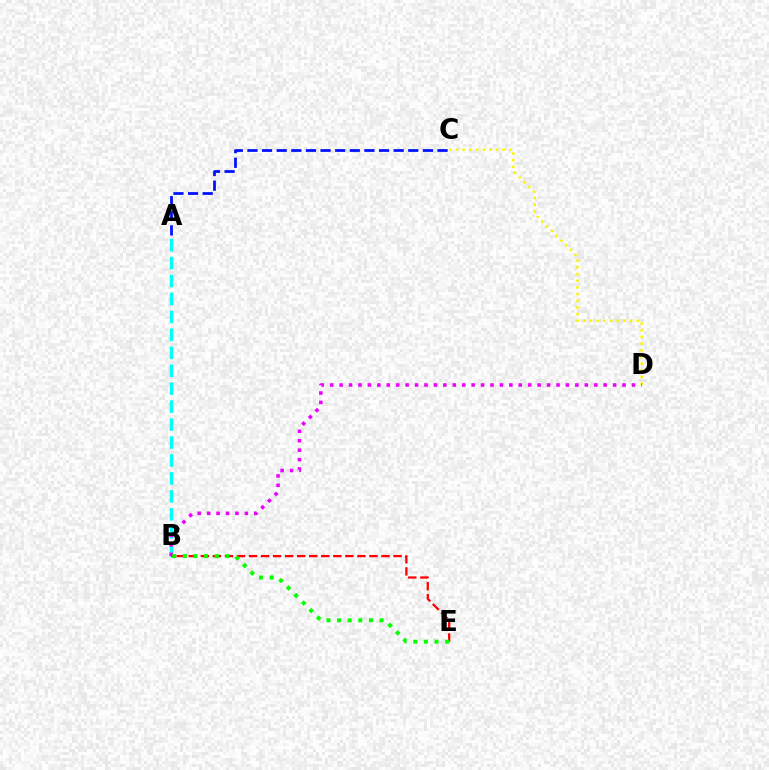{('A', 'C'): [{'color': '#0010ff', 'line_style': 'dashed', 'thickness': 1.99}], ('A', 'B'): [{'color': '#00fff6', 'line_style': 'dashed', 'thickness': 2.44}], ('C', 'D'): [{'color': '#fcf500', 'line_style': 'dotted', 'thickness': 1.82}], ('B', 'D'): [{'color': '#ee00ff', 'line_style': 'dotted', 'thickness': 2.56}], ('B', 'E'): [{'color': '#ff0000', 'line_style': 'dashed', 'thickness': 1.64}, {'color': '#08ff00', 'line_style': 'dotted', 'thickness': 2.89}]}